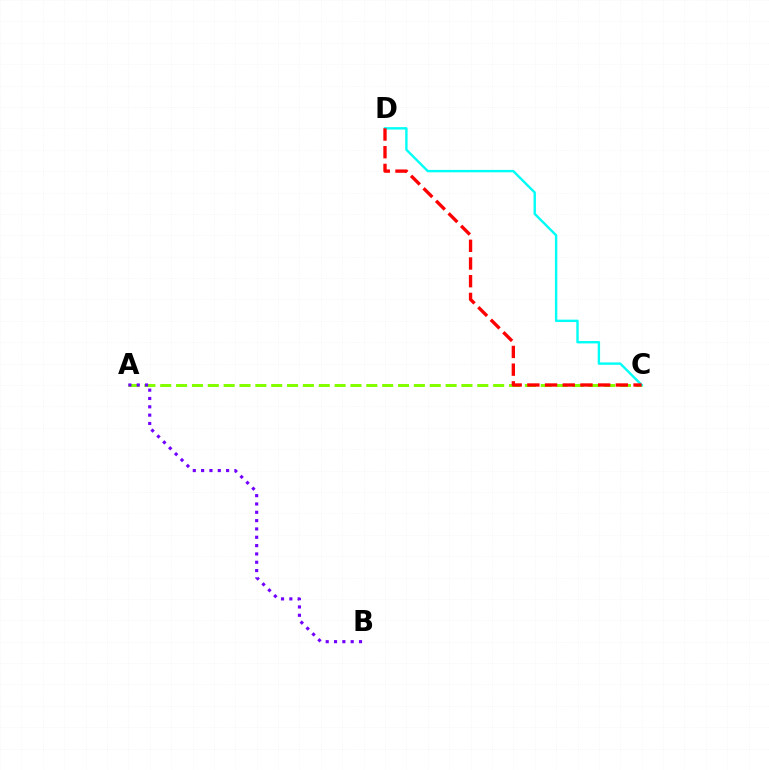{('A', 'C'): [{'color': '#84ff00', 'line_style': 'dashed', 'thickness': 2.15}], ('C', 'D'): [{'color': '#00fff6', 'line_style': 'solid', 'thickness': 1.72}, {'color': '#ff0000', 'line_style': 'dashed', 'thickness': 2.4}], ('A', 'B'): [{'color': '#7200ff', 'line_style': 'dotted', 'thickness': 2.26}]}